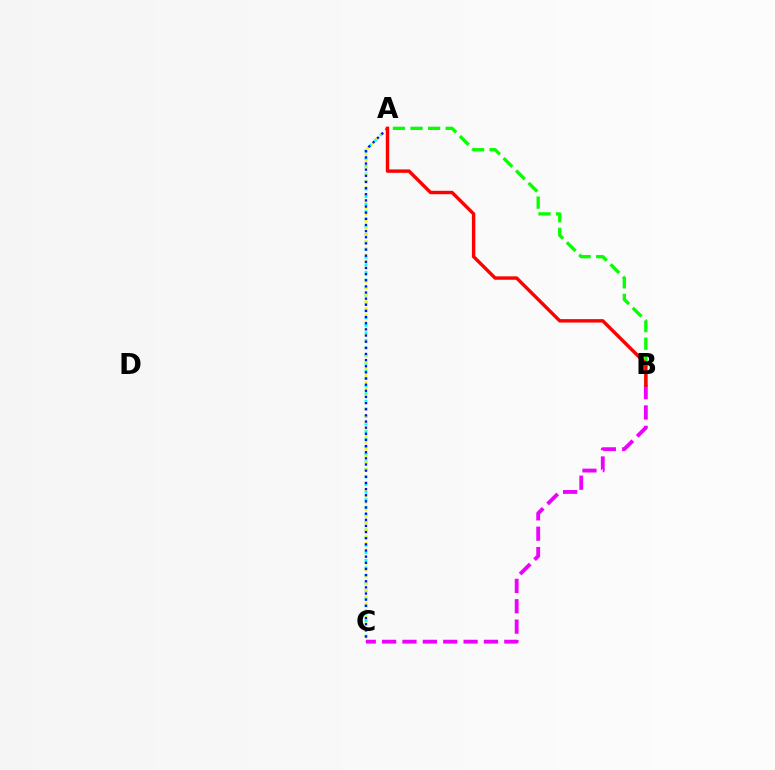{('B', 'C'): [{'color': '#ee00ff', 'line_style': 'dashed', 'thickness': 2.77}], ('A', 'C'): [{'color': '#00fff6', 'line_style': 'dotted', 'thickness': 2.06}, {'color': '#fcf500', 'line_style': 'dotted', 'thickness': 1.82}, {'color': '#0010ff', 'line_style': 'dotted', 'thickness': 1.67}], ('A', 'B'): [{'color': '#08ff00', 'line_style': 'dashed', 'thickness': 2.39}, {'color': '#ff0000', 'line_style': 'solid', 'thickness': 2.46}]}